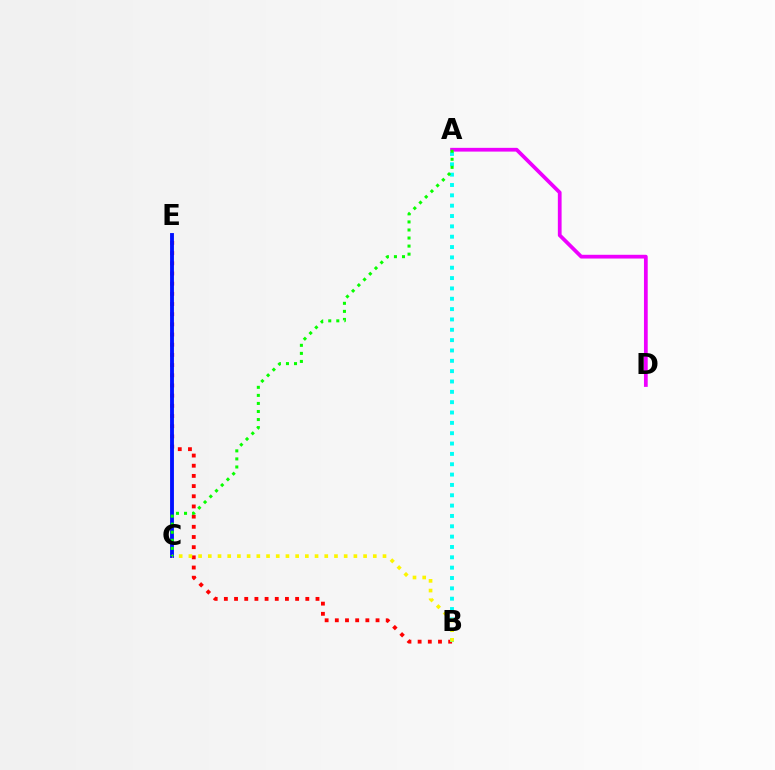{('B', 'E'): [{'color': '#ff0000', 'line_style': 'dotted', 'thickness': 2.77}], ('A', 'B'): [{'color': '#00fff6', 'line_style': 'dotted', 'thickness': 2.81}], ('C', 'E'): [{'color': '#0010ff', 'line_style': 'solid', 'thickness': 2.79}], ('B', 'C'): [{'color': '#fcf500', 'line_style': 'dotted', 'thickness': 2.64}], ('A', 'D'): [{'color': '#ee00ff', 'line_style': 'solid', 'thickness': 2.7}], ('A', 'C'): [{'color': '#08ff00', 'line_style': 'dotted', 'thickness': 2.19}]}